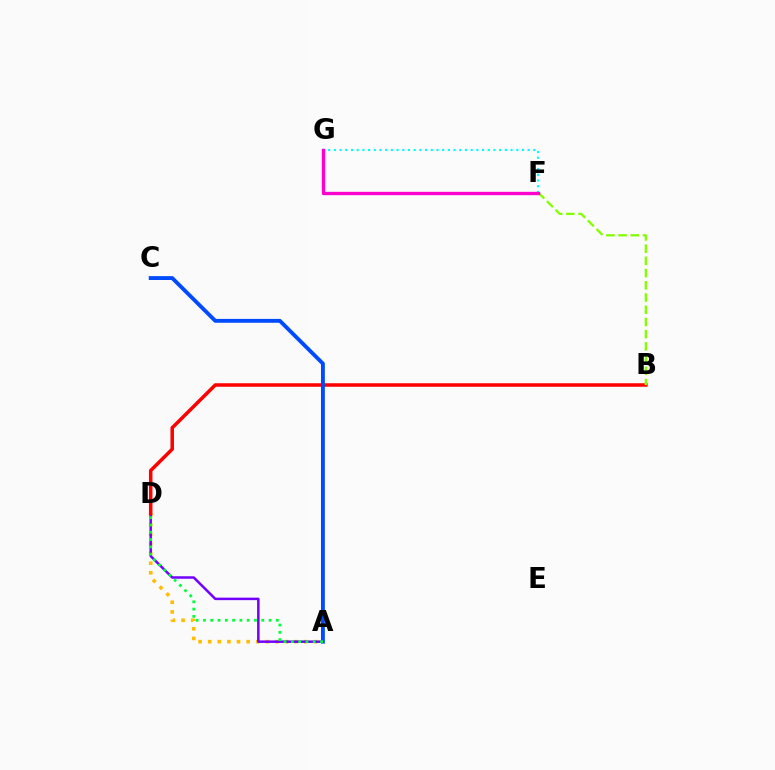{('A', 'D'): [{'color': '#ffbd00', 'line_style': 'dotted', 'thickness': 2.61}, {'color': '#7200ff', 'line_style': 'solid', 'thickness': 1.8}, {'color': '#00ff39', 'line_style': 'dotted', 'thickness': 1.98}], ('B', 'D'): [{'color': '#ff0000', 'line_style': 'solid', 'thickness': 2.53}], ('F', 'G'): [{'color': '#00fff6', 'line_style': 'dotted', 'thickness': 1.55}, {'color': '#ff00cf', 'line_style': 'solid', 'thickness': 2.41}], ('A', 'C'): [{'color': '#004bff', 'line_style': 'solid', 'thickness': 2.79}], ('B', 'F'): [{'color': '#84ff00', 'line_style': 'dashed', 'thickness': 1.66}]}